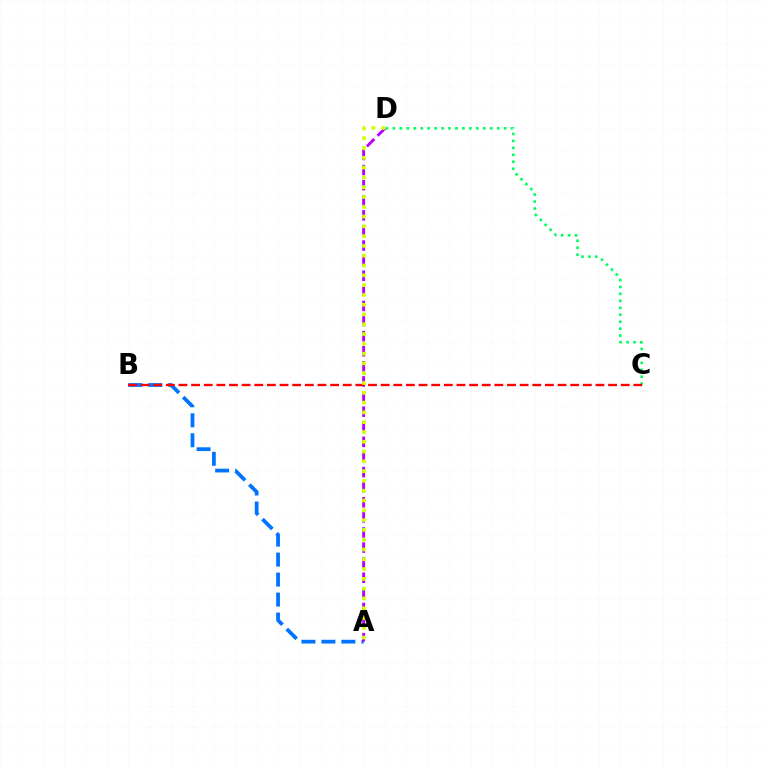{('A', 'B'): [{'color': '#0074ff', 'line_style': 'dashed', 'thickness': 2.71}], ('C', 'D'): [{'color': '#00ff5c', 'line_style': 'dotted', 'thickness': 1.89}], ('A', 'D'): [{'color': '#b900ff', 'line_style': 'dashed', 'thickness': 2.05}, {'color': '#d1ff00', 'line_style': 'dotted', 'thickness': 2.66}], ('B', 'C'): [{'color': '#ff0000', 'line_style': 'dashed', 'thickness': 1.72}]}